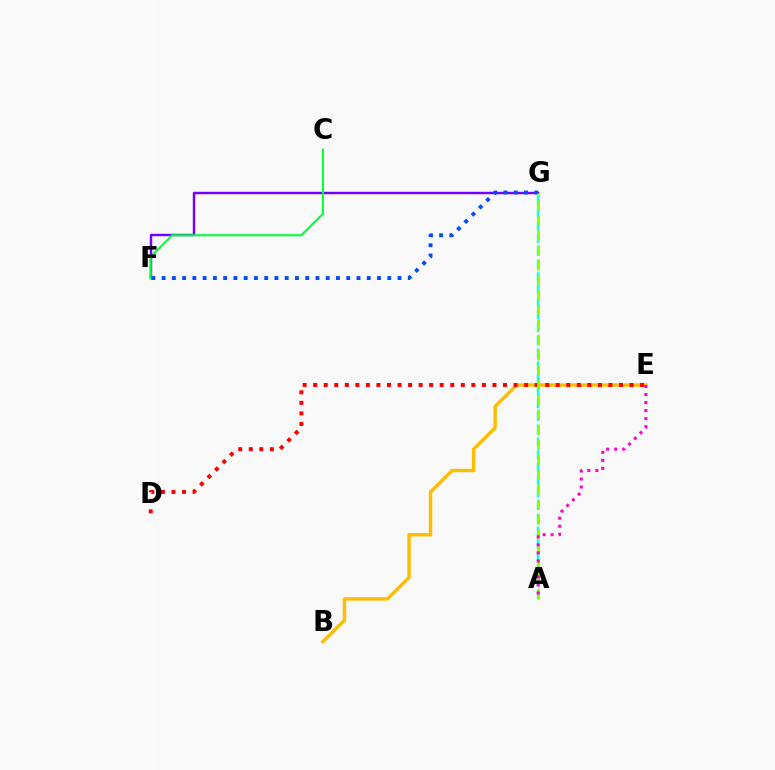{('F', 'G'): [{'color': '#7200ff', 'line_style': 'solid', 'thickness': 1.75}, {'color': '#004bff', 'line_style': 'dotted', 'thickness': 2.79}], ('C', 'F'): [{'color': '#00ff39', 'line_style': 'solid', 'thickness': 1.51}], ('B', 'E'): [{'color': '#ffbd00', 'line_style': 'solid', 'thickness': 2.46}], ('D', 'E'): [{'color': '#ff0000', 'line_style': 'dotted', 'thickness': 2.87}], ('A', 'G'): [{'color': '#00fff6', 'line_style': 'dashed', 'thickness': 1.73}, {'color': '#84ff00', 'line_style': 'dashed', 'thickness': 2.03}], ('A', 'E'): [{'color': '#ff00cf', 'line_style': 'dotted', 'thickness': 2.18}]}